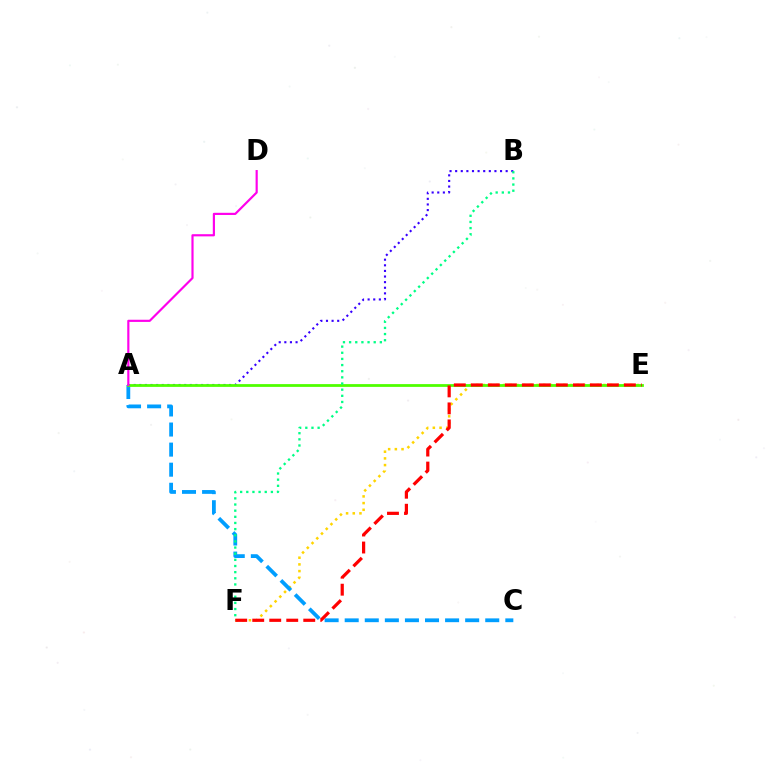{('A', 'B'): [{'color': '#3700ff', 'line_style': 'dotted', 'thickness': 1.52}], ('E', 'F'): [{'color': '#ffd500', 'line_style': 'dotted', 'thickness': 1.82}, {'color': '#ff0000', 'line_style': 'dashed', 'thickness': 2.31}], ('A', 'C'): [{'color': '#009eff', 'line_style': 'dashed', 'thickness': 2.73}], ('A', 'E'): [{'color': '#4fff00', 'line_style': 'solid', 'thickness': 2.0}], ('A', 'D'): [{'color': '#ff00ed', 'line_style': 'solid', 'thickness': 1.56}], ('B', 'F'): [{'color': '#00ff86', 'line_style': 'dotted', 'thickness': 1.67}]}